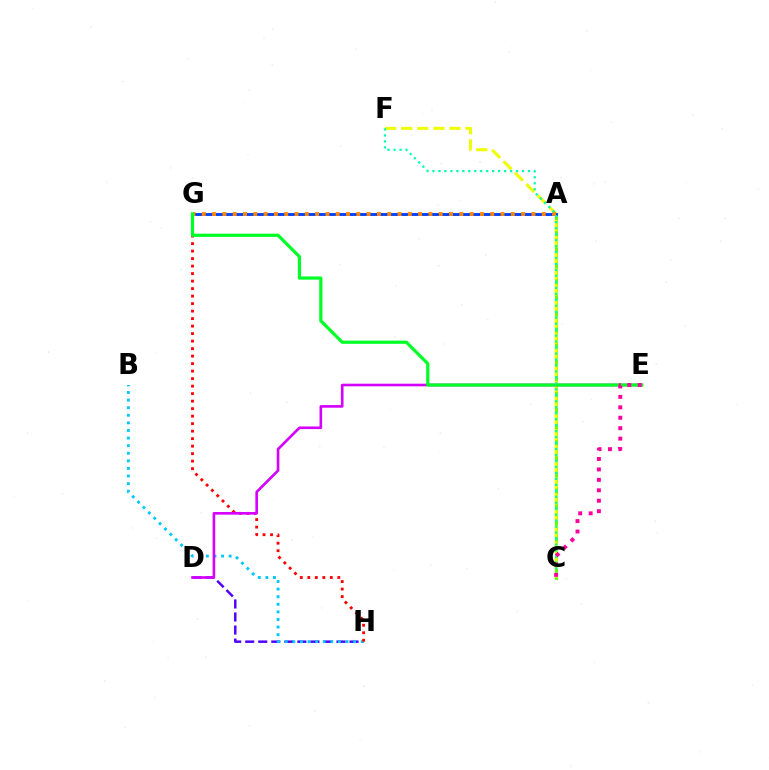{('D', 'H'): [{'color': '#4f00ff', 'line_style': 'dashed', 'thickness': 1.77}], ('B', 'H'): [{'color': '#00c7ff', 'line_style': 'dotted', 'thickness': 2.06}], ('A', 'C'): [{'color': '#66ff00', 'line_style': 'solid', 'thickness': 2.14}], ('C', 'F'): [{'color': '#eeff00', 'line_style': 'dashed', 'thickness': 2.18}, {'color': '#00ffaf', 'line_style': 'dotted', 'thickness': 1.62}], ('G', 'H'): [{'color': '#ff0000', 'line_style': 'dotted', 'thickness': 2.04}], ('A', 'G'): [{'color': '#003fff', 'line_style': 'solid', 'thickness': 2.08}, {'color': '#ff8800', 'line_style': 'dotted', 'thickness': 2.8}], ('D', 'E'): [{'color': '#d600ff', 'line_style': 'solid', 'thickness': 1.89}], ('E', 'G'): [{'color': '#00ff27', 'line_style': 'solid', 'thickness': 2.31}], ('C', 'E'): [{'color': '#ff00a0', 'line_style': 'dotted', 'thickness': 2.84}]}